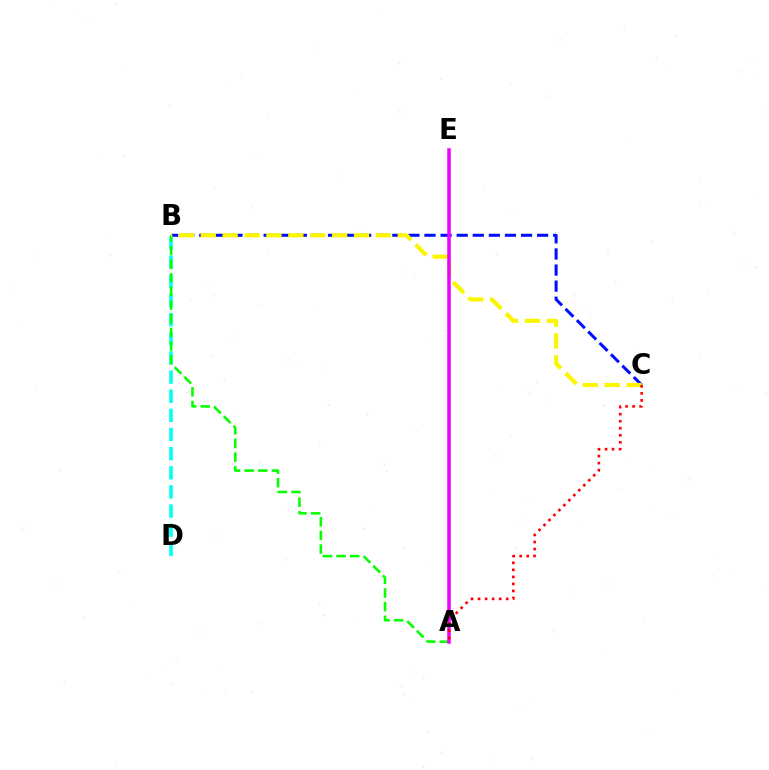{('B', 'C'): [{'color': '#0010ff', 'line_style': 'dashed', 'thickness': 2.19}, {'color': '#fcf500', 'line_style': 'dashed', 'thickness': 2.97}], ('B', 'D'): [{'color': '#00fff6', 'line_style': 'dashed', 'thickness': 2.6}], ('A', 'B'): [{'color': '#08ff00', 'line_style': 'dashed', 'thickness': 1.85}], ('A', 'E'): [{'color': '#ee00ff', 'line_style': 'solid', 'thickness': 2.53}], ('A', 'C'): [{'color': '#ff0000', 'line_style': 'dotted', 'thickness': 1.91}]}